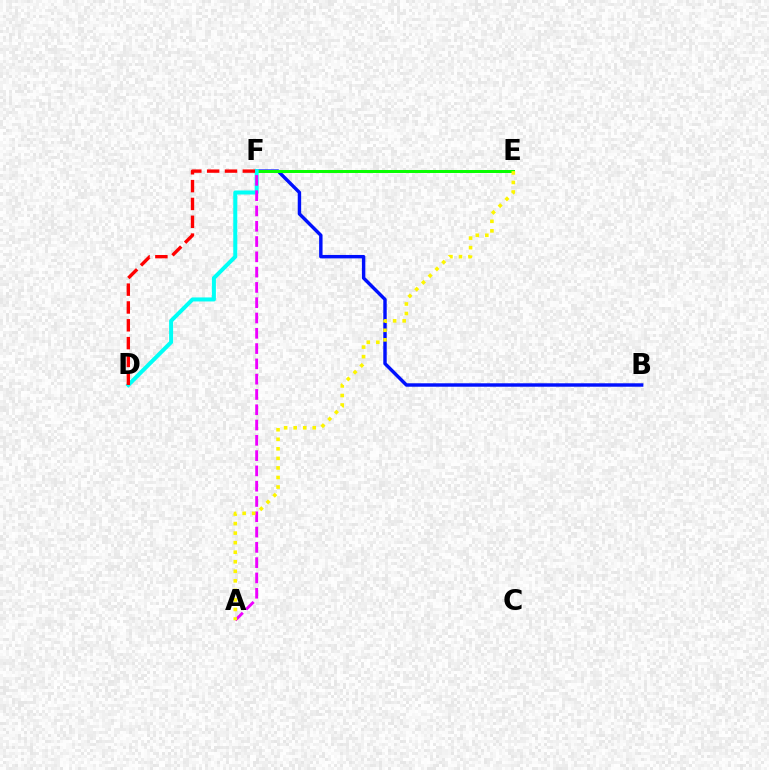{('B', 'F'): [{'color': '#0010ff', 'line_style': 'solid', 'thickness': 2.47}], ('E', 'F'): [{'color': '#08ff00', 'line_style': 'solid', 'thickness': 2.15}], ('D', 'F'): [{'color': '#00fff6', 'line_style': 'solid', 'thickness': 2.89}, {'color': '#ff0000', 'line_style': 'dashed', 'thickness': 2.42}], ('A', 'F'): [{'color': '#ee00ff', 'line_style': 'dashed', 'thickness': 2.08}], ('A', 'E'): [{'color': '#fcf500', 'line_style': 'dotted', 'thickness': 2.59}]}